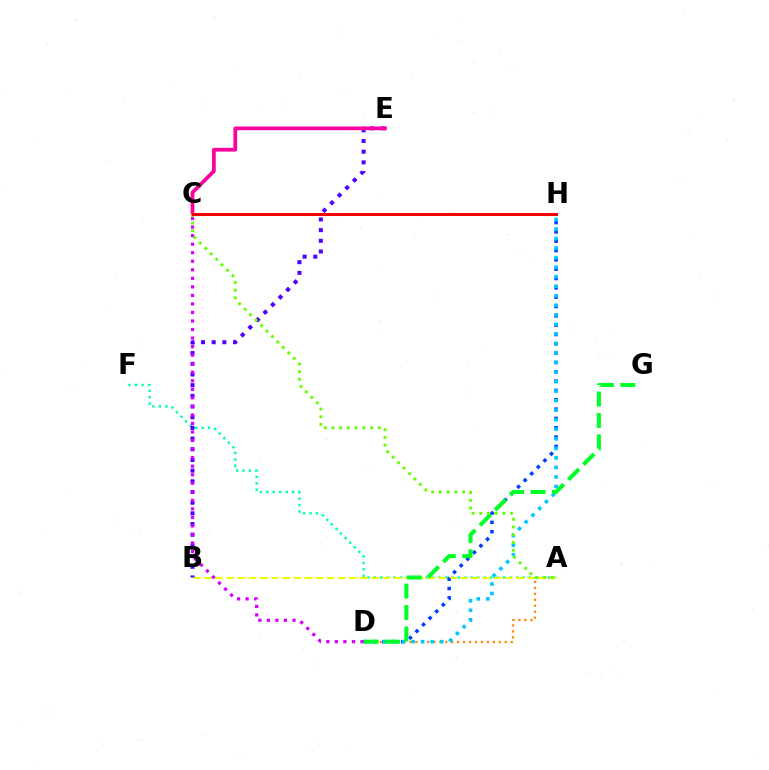{('A', 'D'): [{'color': '#ff8800', 'line_style': 'dotted', 'thickness': 1.62}], ('A', 'F'): [{'color': '#00ffaf', 'line_style': 'dotted', 'thickness': 1.76}], ('A', 'B'): [{'color': '#eeff00', 'line_style': 'dashed', 'thickness': 1.51}], ('B', 'E'): [{'color': '#4f00ff', 'line_style': 'dotted', 'thickness': 2.9}], ('C', 'E'): [{'color': '#ff00a0', 'line_style': 'solid', 'thickness': 2.67}], ('D', 'H'): [{'color': '#003fff', 'line_style': 'dotted', 'thickness': 2.53}, {'color': '#00c7ff', 'line_style': 'dotted', 'thickness': 2.59}], ('D', 'G'): [{'color': '#00ff27', 'line_style': 'dashed', 'thickness': 2.92}], ('C', 'D'): [{'color': '#d600ff', 'line_style': 'dotted', 'thickness': 2.32}], ('A', 'C'): [{'color': '#66ff00', 'line_style': 'dotted', 'thickness': 2.1}], ('C', 'H'): [{'color': '#ff0000', 'line_style': 'solid', 'thickness': 2.17}]}